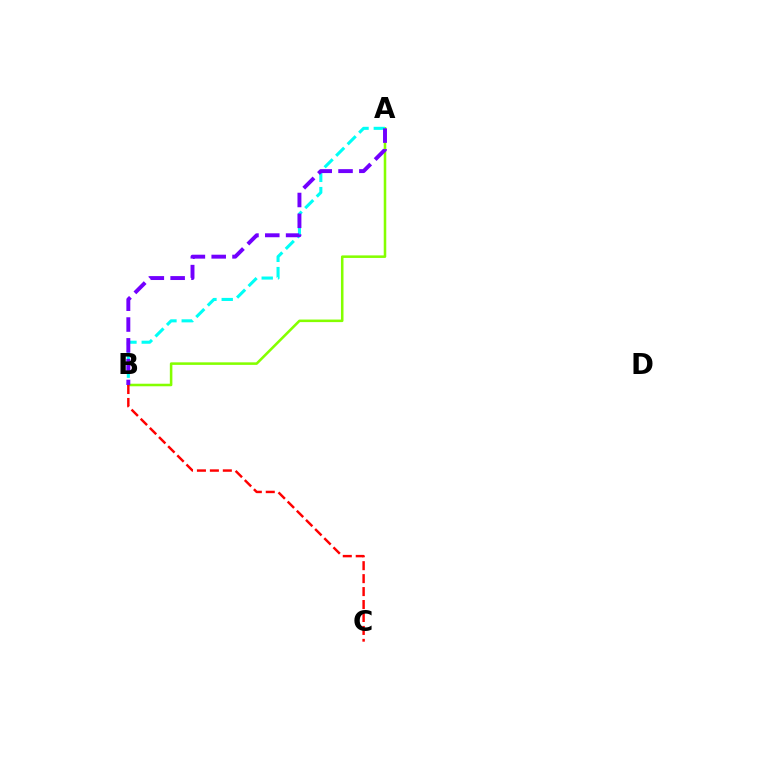{('A', 'B'): [{'color': '#84ff00', 'line_style': 'solid', 'thickness': 1.83}, {'color': '#00fff6', 'line_style': 'dashed', 'thickness': 2.21}, {'color': '#7200ff', 'line_style': 'dashed', 'thickness': 2.83}], ('B', 'C'): [{'color': '#ff0000', 'line_style': 'dashed', 'thickness': 1.76}]}